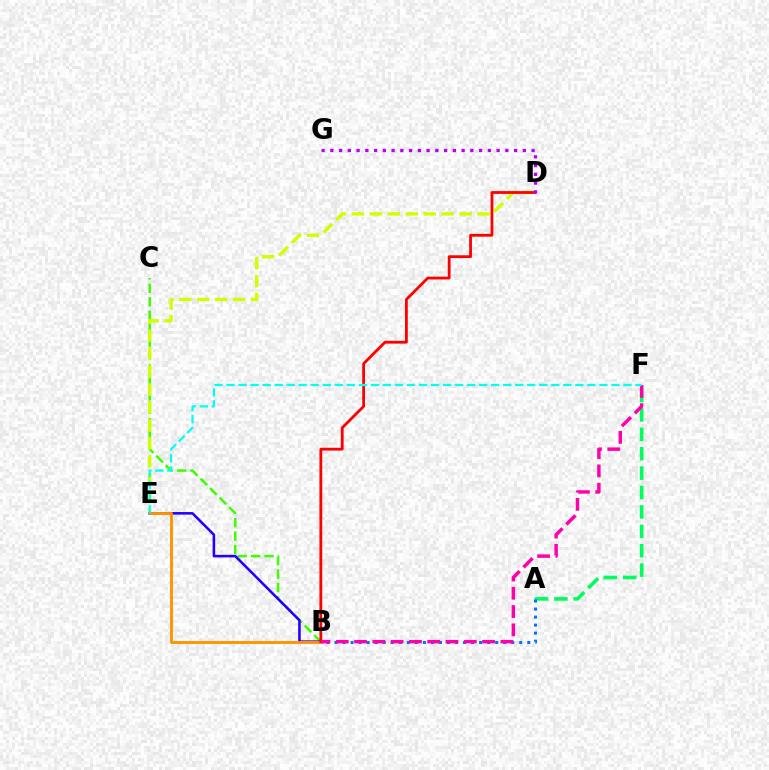{('B', 'C'): [{'color': '#3dff00', 'line_style': 'dashed', 'thickness': 1.83}], ('D', 'E'): [{'color': '#d1ff00', 'line_style': 'dashed', 'thickness': 2.44}], ('B', 'E'): [{'color': '#2500ff', 'line_style': 'solid', 'thickness': 1.85}, {'color': '#ff9400', 'line_style': 'solid', 'thickness': 2.07}], ('A', 'F'): [{'color': '#00ff5c', 'line_style': 'dashed', 'thickness': 2.64}], ('A', 'B'): [{'color': '#0074ff', 'line_style': 'dotted', 'thickness': 2.18}], ('B', 'D'): [{'color': '#ff0000', 'line_style': 'solid', 'thickness': 2.01}], ('B', 'F'): [{'color': '#ff00ac', 'line_style': 'dashed', 'thickness': 2.48}], ('D', 'G'): [{'color': '#b900ff', 'line_style': 'dotted', 'thickness': 2.38}], ('E', 'F'): [{'color': '#00fff6', 'line_style': 'dashed', 'thickness': 1.63}]}